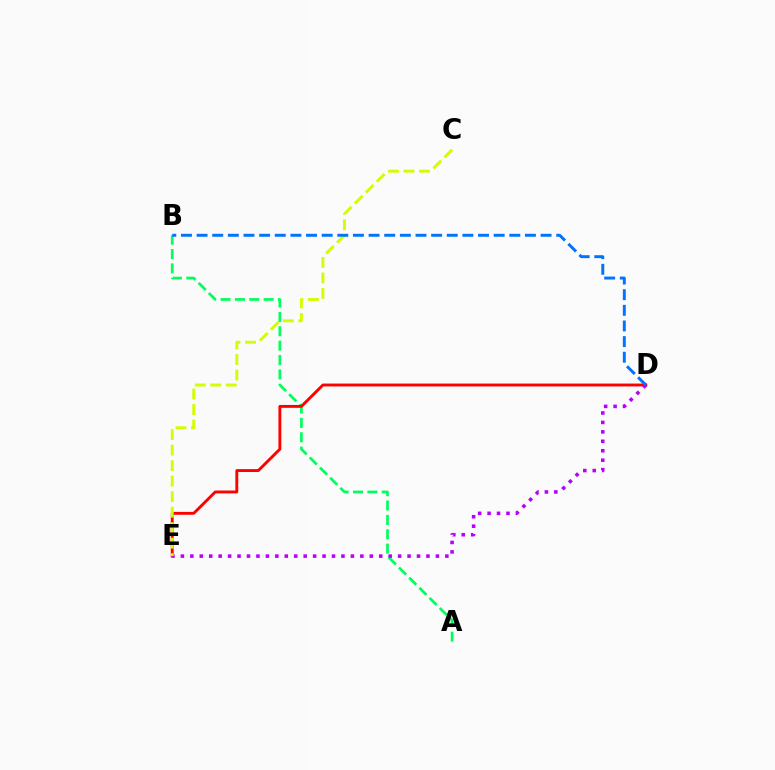{('A', 'B'): [{'color': '#00ff5c', 'line_style': 'dashed', 'thickness': 1.95}], ('D', 'E'): [{'color': '#ff0000', 'line_style': 'solid', 'thickness': 2.07}, {'color': '#b900ff', 'line_style': 'dotted', 'thickness': 2.57}], ('C', 'E'): [{'color': '#d1ff00', 'line_style': 'dashed', 'thickness': 2.11}], ('B', 'D'): [{'color': '#0074ff', 'line_style': 'dashed', 'thickness': 2.12}]}